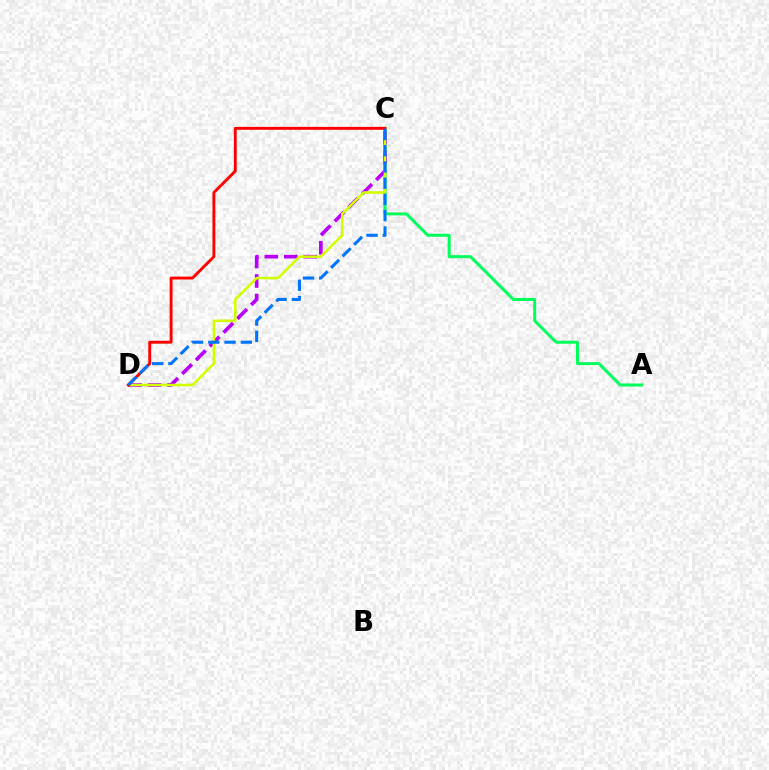{('A', 'C'): [{'color': '#00ff5c', 'line_style': 'solid', 'thickness': 2.16}], ('C', 'D'): [{'color': '#b900ff', 'line_style': 'dashed', 'thickness': 2.65}, {'color': '#d1ff00', 'line_style': 'solid', 'thickness': 1.83}, {'color': '#ff0000', 'line_style': 'solid', 'thickness': 2.09}, {'color': '#0074ff', 'line_style': 'dashed', 'thickness': 2.21}]}